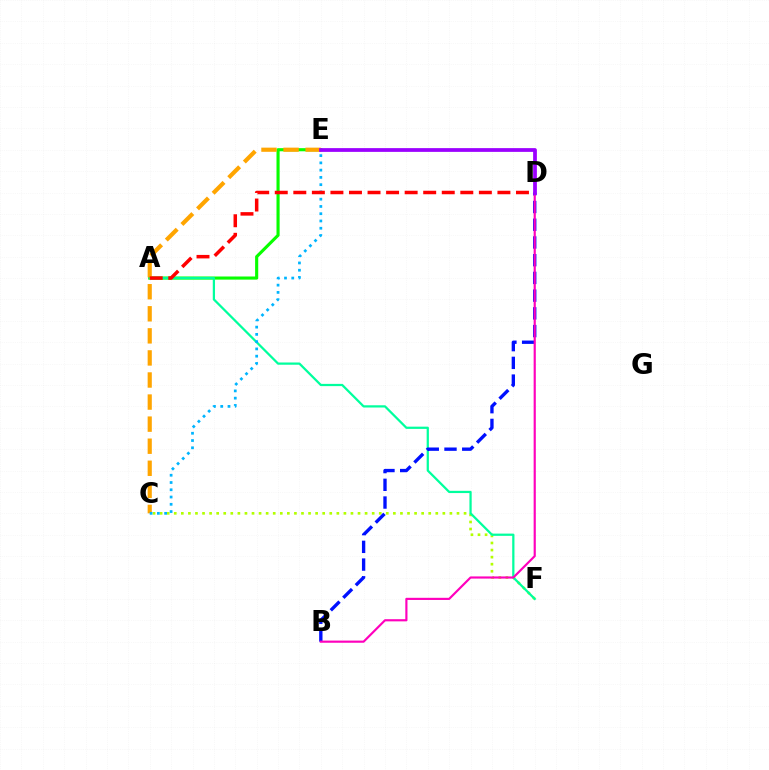{('A', 'E'): [{'color': '#08ff00', 'line_style': 'solid', 'thickness': 2.25}], ('C', 'F'): [{'color': '#b3ff00', 'line_style': 'dotted', 'thickness': 1.92}], ('A', 'F'): [{'color': '#00ff9d', 'line_style': 'solid', 'thickness': 1.61}], ('B', 'D'): [{'color': '#0010ff', 'line_style': 'dashed', 'thickness': 2.41}, {'color': '#ff00bd', 'line_style': 'solid', 'thickness': 1.56}], ('C', 'E'): [{'color': '#ffa500', 'line_style': 'dashed', 'thickness': 3.0}, {'color': '#00b5ff', 'line_style': 'dotted', 'thickness': 1.97}], ('A', 'D'): [{'color': '#ff0000', 'line_style': 'dashed', 'thickness': 2.52}], ('D', 'E'): [{'color': '#9b00ff', 'line_style': 'solid', 'thickness': 2.7}]}